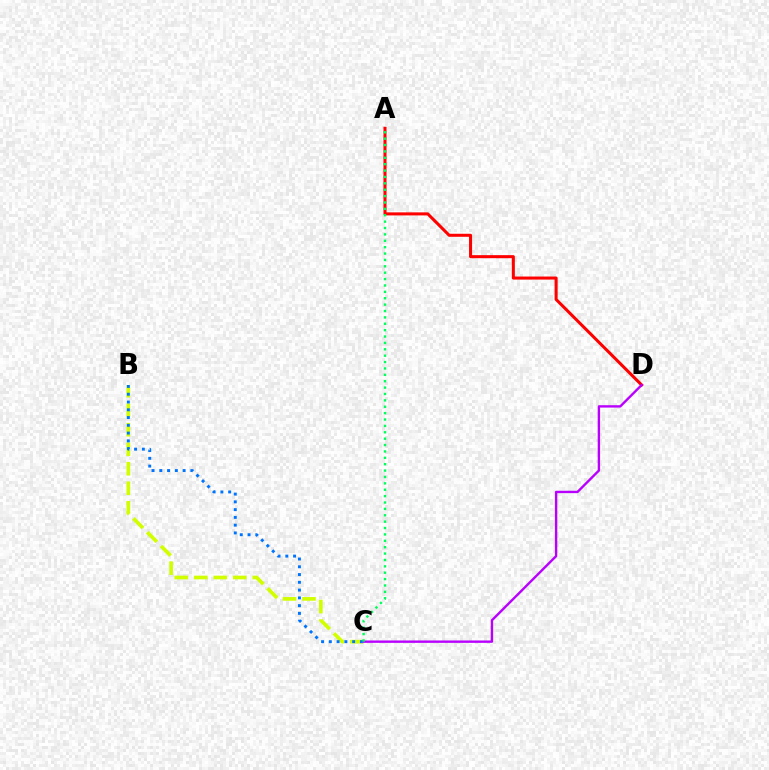{('A', 'D'): [{'color': '#ff0000', 'line_style': 'solid', 'thickness': 2.19}], ('B', 'C'): [{'color': '#d1ff00', 'line_style': 'dashed', 'thickness': 2.65}, {'color': '#0074ff', 'line_style': 'dotted', 'thickness': 2.11}], ('C', 'D'): [{'color': '#b900ff', 'line_style': 'solid', 'thickness': 1.71}], ('A', 'C'): [{'color': '#00ff5c', 'line_style': 'dotted', 'thickness': 1.73}]}